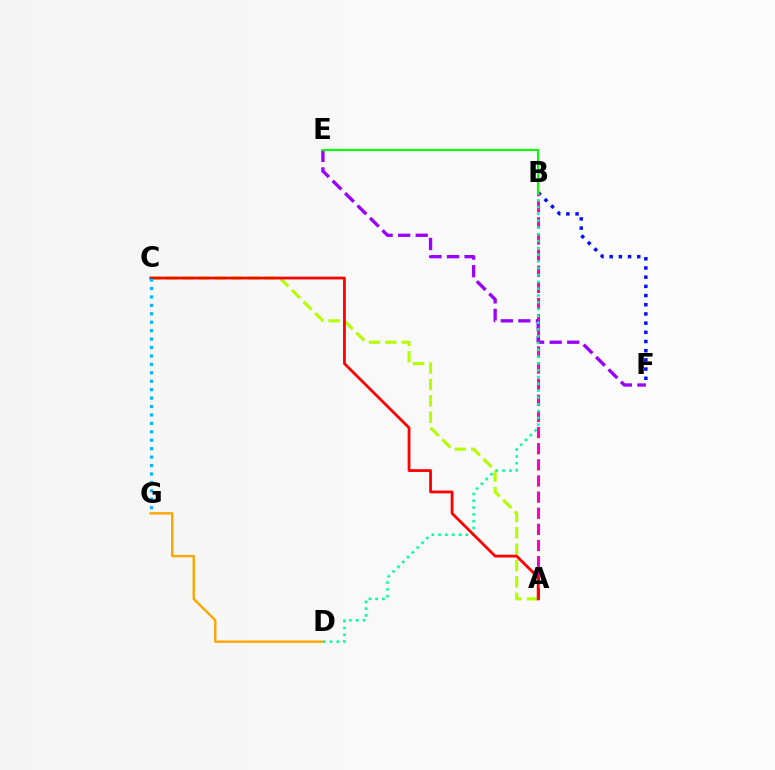{('B', 'F'): [{'color': '#0010ff', 'line_style': 'dotted', 'thickness': 2.5}], ('A', 'B'): [{'color': '#ff00bd', 'line_style': 'dashed', 'thickness': 2.19}], ('E', 'F'): [{'color': '#9b00ff', 'line_style': 'dashed', 'thickness': 2.39}], ('D', 'G'): [{'color': '#ffa500', 'line_style': 'solid', 'thickness': 1.71}], ('A', 'C'): [{'color': '#b3ff00', 'line_style': 'dashed', 'thickness': 2.23}, {'color': '#ff0000', 'line_style': 'solid', 'thickness': 2.0}], ('B', 'D'): [{'color': '#00ff9d', 'line_style': 'dotted', 'thickness': 1.85}], ('B', 'E'): [{'color': '#08ff00', 'line_style': 'solid', 'thickness': 1.53}], ('C', 'G'): [{'color': '#00b5ff', 'line_style': 'dotted', 'thickness': 2.29}]}